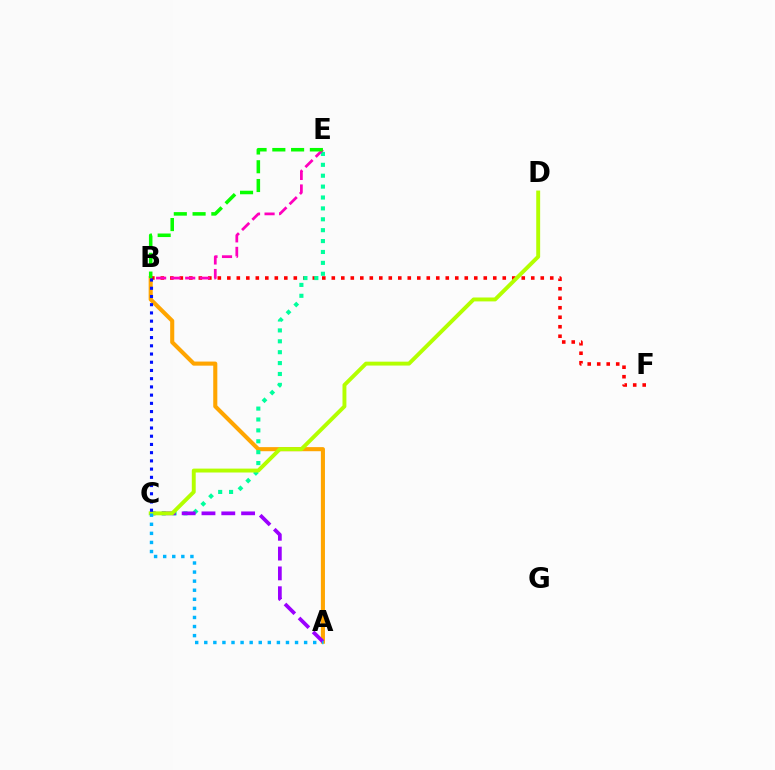{('A', 'B'): [{'color': '#ffa500', 'line_style': 'solid', 'thickness': 2.94}], ('B', 'F'): [{'color': '#ff0000', 'line_style': 'dotted', 'thickness': 2.58}], ('C', 'E'): [{'color': '#00ff9d', 'line_style': 'dotted', 'thickness': 2.96}], ('A', 'C'): [{'color': '#9b00ff', 'line_style': 'dashed', 'thickness': 2.69}, {'color': '#00b5ff', 'line_style': 'dotted', 'thickness': 2.47}], ('C', 'D'): [{'color': '#b3ff00', 'line_style': 'solid', 'thickness': 2.81}], ('B', 'E'): [{'color': '#ff00bd', 'line_style': 'dashed', 'thickness': 1.98}, {'color': '#08ff00', 'line_style': 'dashed', 'thickness': 2.55}], ('B', 'C'): [{'color': '#0010ff', 'line_style': 'dotted', 'thickness': 2.23}]}